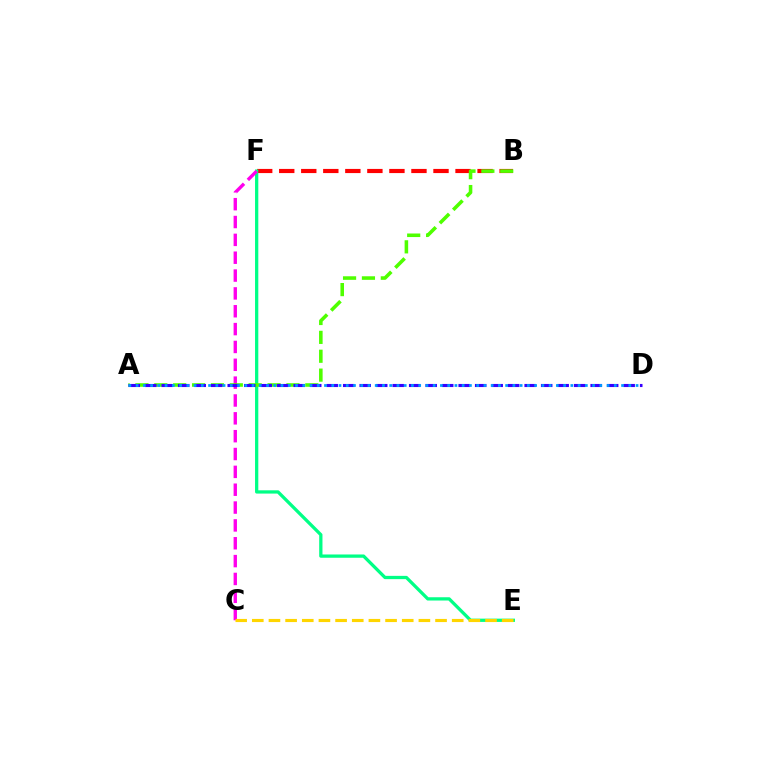{('B', 'F'): [{'color': '#ff0000', 'line_style': 'dashed', 'thickness': 2.99}], ('E', 'F'): [{'color': '#00ff86', 'line_style': 'solid', 'thickness': 2.36}], ('C', 'F'): [{'color': '#ff00ed', 'line_style': 'dashed', 'thickness': 2.42}], ('C', 'E'): [{'color': '#ffd500', 'line_style': 'dashed', 'thickness': 2.26}], ('A', 'B'): [{'color': '#4fff00', 'line_style': 'dashed', 'thickness': 2.56}], ('A', 'D'): [{'color': '#3700ff', 'line_style': 'dashed', 'thickness': 2.24}, {'color': '#009eff', 'line_style': 'dotted', 'thickness': 1.97}]}